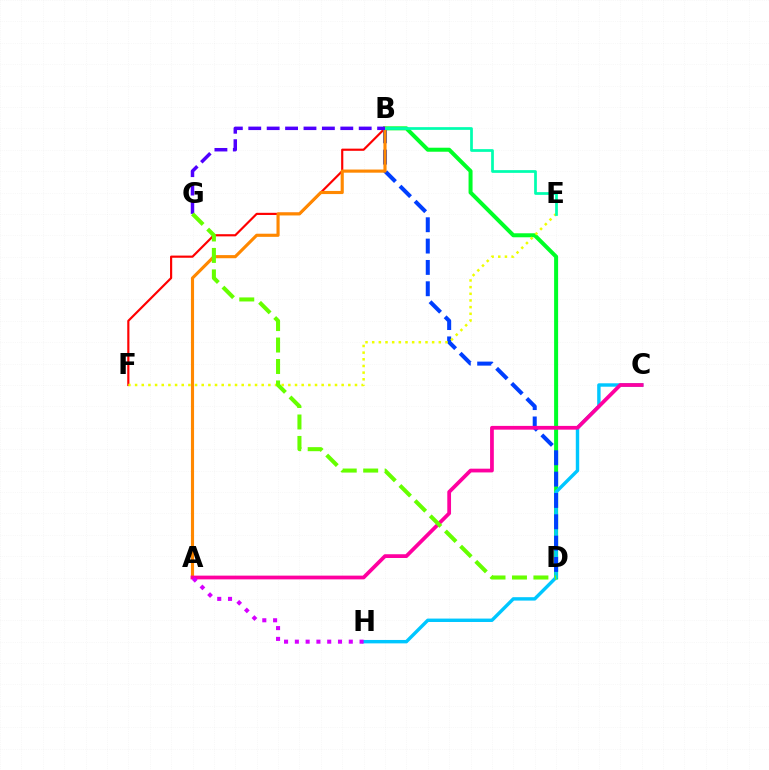{('B', 'D'): [{'color': '#00ff27', 'line_style': 'solid', 'thickness': 2.88}, {'color': '#003fff', 'line_style': 'dashed', 'thickness': 2.9}], ('B', 'F'): [{'color': '#ff0000', 'line_style': 'solid', 'thickness': 1.56}], ('C', 'H'): [{'color': '#00c7ff', 'line_style': 'solid', 'thickness': 2.46}], ('A', 'B'): [{'color': '#ff8800', 'line_style': 'solid', 'thickness': 2.26}], ('E', 'F'): [{'color': '#eeff00', 'line_style': 'dotted', 'thickness': 1.81}], ('A', 'C'): [{'color': '#ff00a0', 'line_style': 'solid', 'thickness': 2.7}], ('B', 'E'): [{'color': '#00ffaf', 'line_style': 'solid', 'thickness': 1.96}], ('B', 'G'): [{'color': '#4f00ff', 'line_style': 'dashed', 'thickness': 2.5}], ('D', 'G'): [{'color': '#66ff00', 'line_style': 'dashed', 'thickness': 2.91}], ('A', 'H'): [{'color': '#d600ff', 'line_style': 'dotted', 'thickness': 2.93}]}